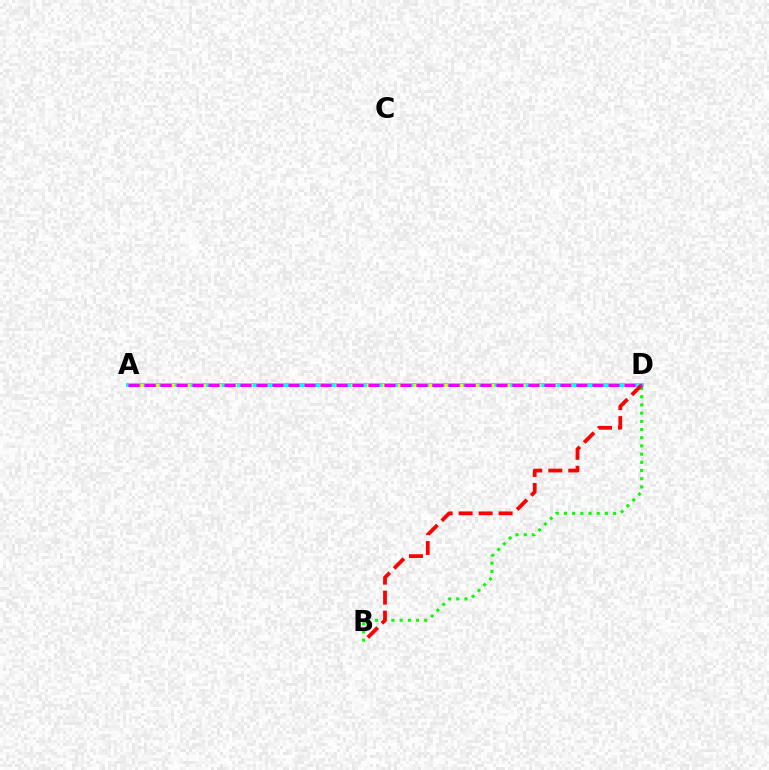{('A', 'D'): [{'color': '#0010ff', 'line_style': 'dashed', 'thickness': 1.69}, {'color': '#00fff6', 'line_style': 'solid', 'thickness': 2.84}, {'color': '#fcf500', 'line_style': 'dotted', 'thickness': 2.12}, {'color': '#ee00ff', 'line_style': 'dashed', 'thickness': 2.17}], ('B', 'D'): [{'color': '#08ff00', 'line_style': 'dotted', 'thickness': 2.23}, {'color': '#ff0000', 'line_style': 'dashed', 'thickness': 2.71}]}